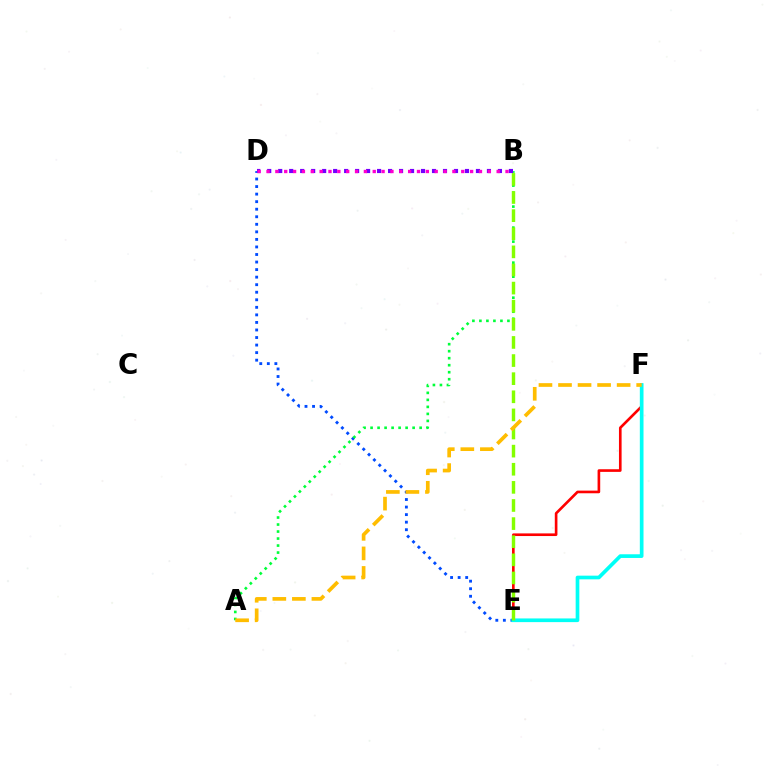{('E', 'F'): [{'color': '#ff0000', 'line_style': 'solid', 'thickness': 1.9}, {'color': '#00fff6', 'line_style': 'solid', 'thickness': 2.65}], ('D', 'E'): [{'color': '#004bff', 'line_style': 'dotted', 'thickness': 2.05}], ('A', 'B'): [{'color': '#00ff39', 'line_style': 'dotted', 'thickness': 1.9}], ('B', 'E'): [{'color': '#84ff00', 'line_style': 'dashed', 'thickness': 2.46}], ('A', 'F'): [{'color': '#ffbd00', 'line_style': 'dashed', 'thickness': 2.65}], ('B', 'D'): [{'color': '#7200ff', 'line_style': 'dotted', 'thickness': 2.99}, {'color': '#ff00cf', 'line_style': 'dotted', 'thickness': 2.41}]}